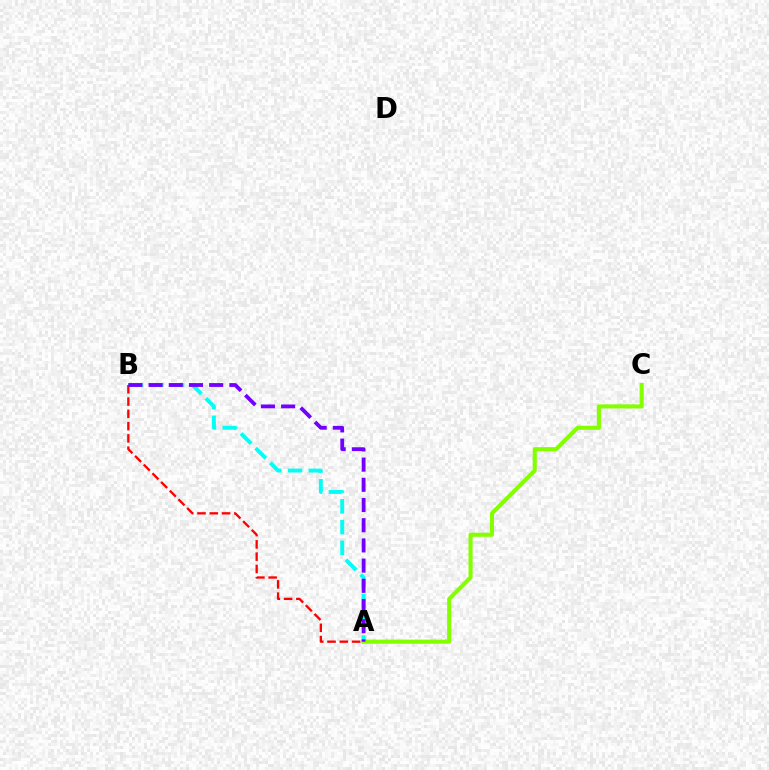{('A', 'B'): [{'color': '#00fff6', 'line_style': 'dashed', 'thickness': 2.82}, {'color': '#ff0000', 'line_style': 'dashed', 'thickness': 1.67}, {'color': '#7200ff', 'line_style': 'dashed', 'thickness': 2.74}], ('A', 'C'): [{'color': '#84ff00', 'line_style': 'solid', 'thickness': 2.94}]}